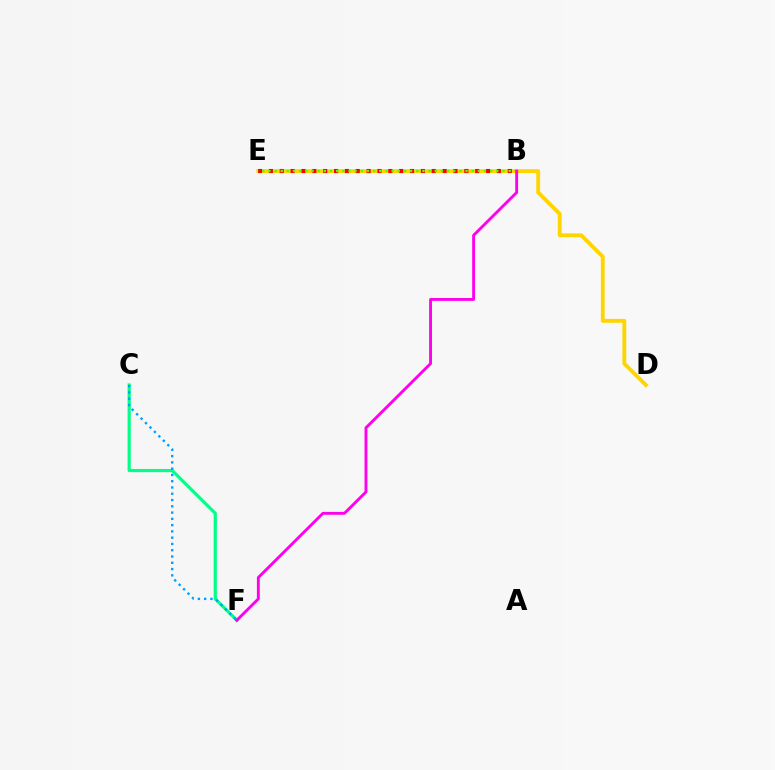{('B', 'E'): [{'color': '#3700ff', 'line_style': 'dashed', 'thickness': 1.87}, {'color': '#ff0000', 'line_style': 'dotted', 'thickness': 2.95}, {'color': '#4fff00', 'line_style': 'dotted', 'thickness': 1.67}], ('C', 'F'): [{'color': '#00ff86', 'line_style': 'solid', 'thickness': 2.27}, {'color': '#009eff', 'line_style': 'dotted', 'thickness': 1.7}], ('D', 'E'): [{'color': '#ffd500', 'line_style': 'solid', 'thickness': 2.77}], ('B', 'F'): [{'color': '#ff00ed', 'line_style': 'solid', 'thickness': 2.07}]}